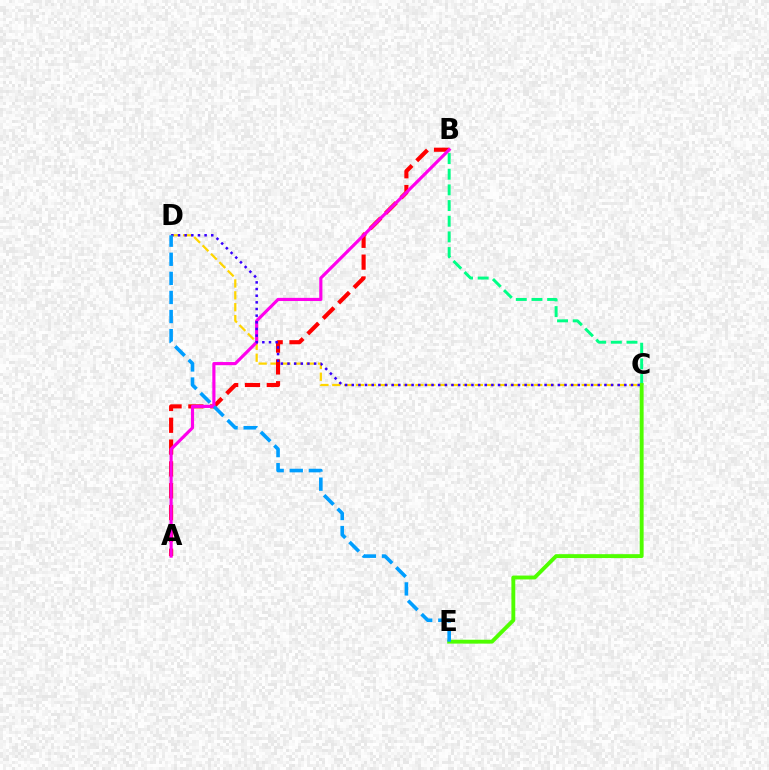{('B', 'C'): [{'color': '#00ff86', 'line_style': 'dashed', 'thickness': 2.13}], ('C', 'D'): [{'color': '#ffd500', 'line_style': 'dashed', 'thickness': 1.61}, {'color': '#3700ff', 'line_style': 'dotted', 'thickness': 1.81}], ('A', 'B'): [{'color': '#ff0000', 'line_style': 'dashed', 'thickness': 2.96}, {'color': '#ff00ed', 'line_style': 'solid', 'thickness': 2.27}], ('C', 'E'): [{'color': '#4fff00', 'line_style': 'solid', 'thickness': 2.8}], ('D', 'E'): [{'color': '#009eff', 'line_style': 'dashed', 'thickness': 2.59}]}